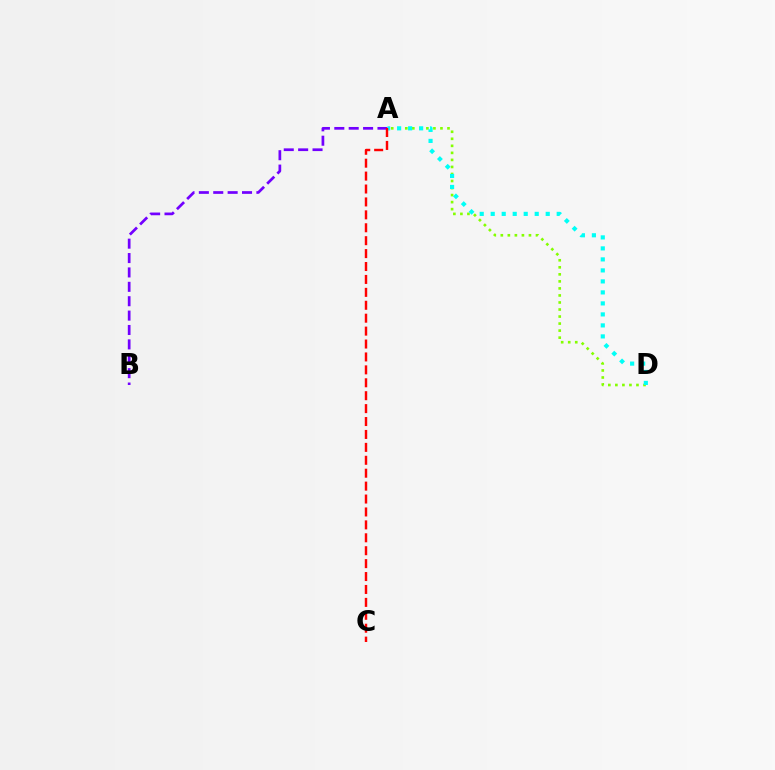{('A', 'D'): [{'color': '#84ff00', 'line_style': 'dotted', 'thickness': 1.91}, {'color': '#00fff6', 'line_style': 'dotted', 'thickness': 2.99}], ('A', 'B'): [{'color': '#7200ff', 'line_style': 'dashed', 'thickness': 1.95}], ('A', 'C'): [{'color': '#ff0000', 'line_style': 'dashed', 'thickness': 1.75}]}